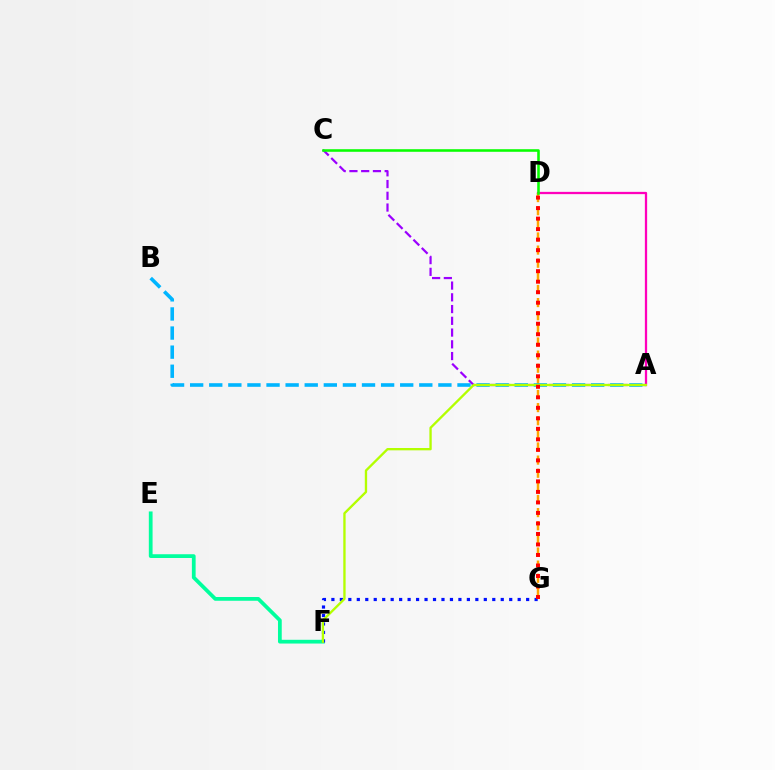{('A', 'D'): [{'color': '#ff00bd', 'line_style': 'solid', 'thickness': 1.64}], ('A', 'C'): [{'color': '#9b00ff', 'line_style': 'dashed', 'thickness': 1.6}], ('E', 'F'): [{'color': '#00ff9d', 'line_style': 'solid', 'thickness': 2.7}], ('F', 'G'): [{'color': '#0010ff', 'line_style': 'dotted', 'thickness': 2.3}], ('D', 'G'): [{'color': '#ffa500', 'line_style': 'dashed', 'thickness': 1.78}, {'color': '#ff0000', 'line_style': 'dotted', 'thickness': 2.86}], ('A', 'B'): [{'color': '#00b5ff', 'line_style': 'dashed', 'thickness': 2.59}], ('C', 'D'): [{'color': '#08ff00', 'line_style': 'solid', 'thickness': 1.85}], ('A', 'F'): [{'color': '#b3ff00', 'line_style': 'solid', 'thickness': 1.68}]}